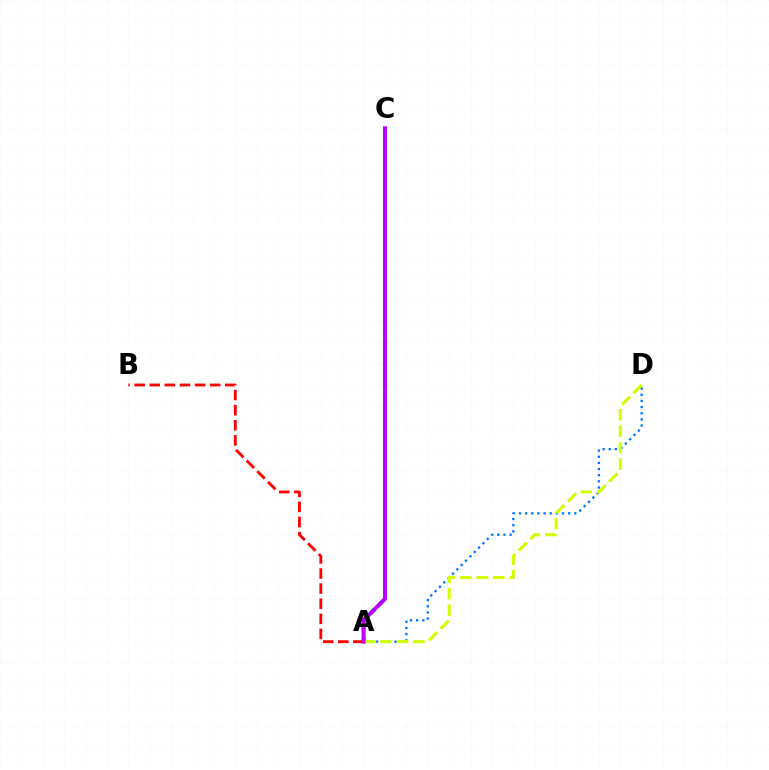{('A', 'C'): [{'color': '#00ff5c', 'line_style': 'dotted', 'thickness': 2.97}, {'color': '#b900ff', 'line_style': 'solid', 'thickness': 2.9}], ('A', 'B'): [{'color': '#ff0000', 'line_style': 'dashed', 'thickness': 2.05}], ('A', 'D'): [{'color': '#0074ff', 'line_style': 'dotted', 'thickness': 1.67}, {'color': '#d1ff00', 'line_style': 'dashed', 'thickness': 2.23}]}